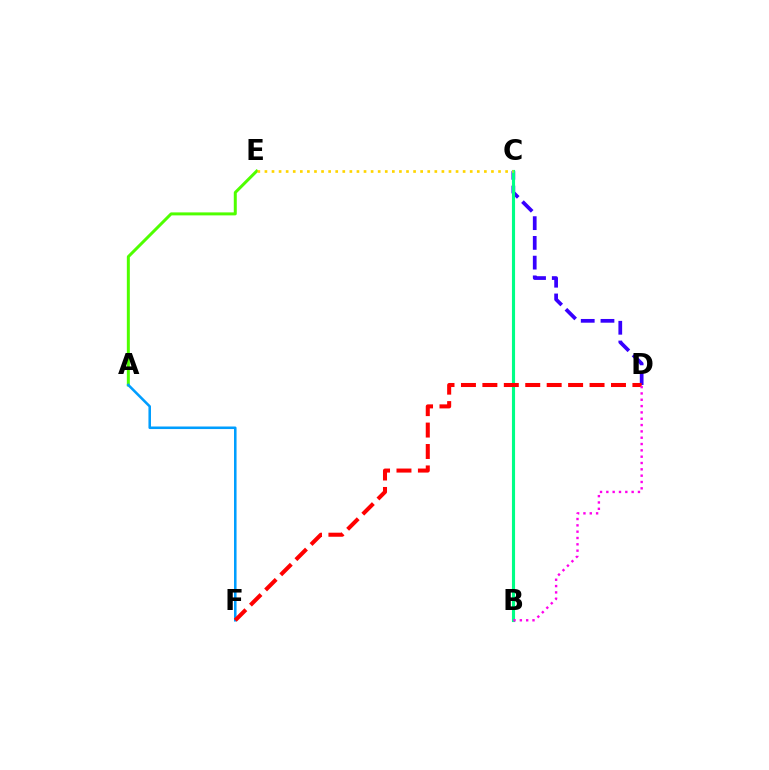{('C', 'D'): [{'color': '#3700ff', 'line_style': 'dashed', 'thickness': 2.68}], ('B', 'C'): [{'color': '#00ff86', 'line_style': 'solid', 'thickness': 2.24}], ('A', 'E'): [{'color': '#4fff00', 'line_style': 'solid', 'thickness': 2.15}], ('A', 'F'): [{'color': '#009eff', 'line_style': 'solid', 'thickness': 1.84}], ('C', 'E'): [{'color': '#ffd500', 'line_style': 'dotted', 'thickness': 1.92}], ('D', 'F'): [{'color': '#ff0000', 'line_style': 'dashed', 'thickness': 2.91}], ('B', 'D'): [{'color': '#ff00ed', 'line_style': 'dotted', 'thickness': 1.72}]}